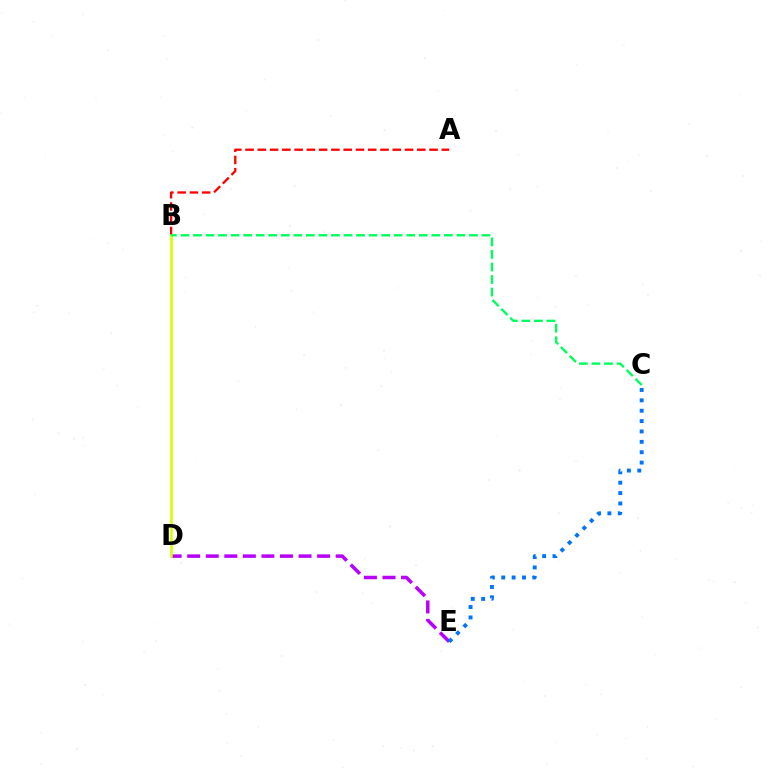{('A', 'B'): [{'color': '#ff0000', 'line_style': 'dashed', 'thickness': 1.67}], ('D', 'E'): [{'color': '#b900ff', 'line_style': 'dashed', 'thickness': 2.52}], ('B', 'D'): [{'color': '#d1ff00', 'line_style': 'solid', 'thickness': 1.84}], ('B', 'C'): [{'color': '#00ff5c', 'line_style': 'dashed', 'thickness': 1.7}], ('C', 'E'): [{'color': '#0074ff', 'line_style': 'dotted', 'thickness': 2.82}]}